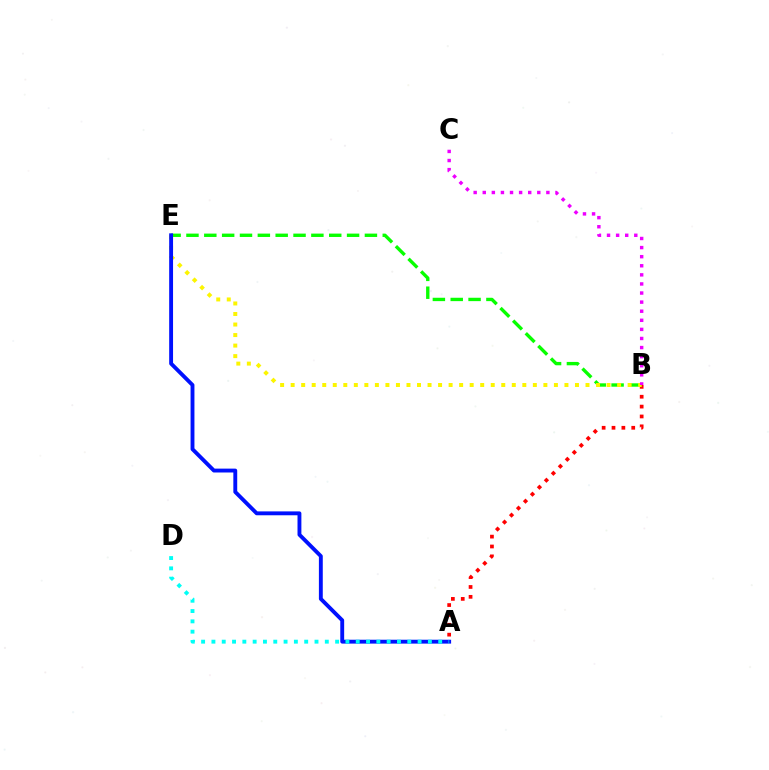{('A', 'B'): [{'color': '#ff0000', 'line_style': 'dotted', 'thickness': 2.68}], ('B', 'E'): [{'color': '#08ff00', 'line_style': 'dashed', 'thickness': 2.42}, {'color': '#fcf500', 'line_style': 'dotted', 'thickness': 2.86}], ('A', 'E'): [{'color': '#0010ff', 'line_style': 'solid', 'thickness': 2.79}], ('A', 'D'): [{'color': '#00fff6', 'line_style': 'dotted', 'thickness': 2.8}], ('B', 'C'): [{'color': '#ee00ff', 'line_style': 'dotted', 'thickness': 2.47}]}